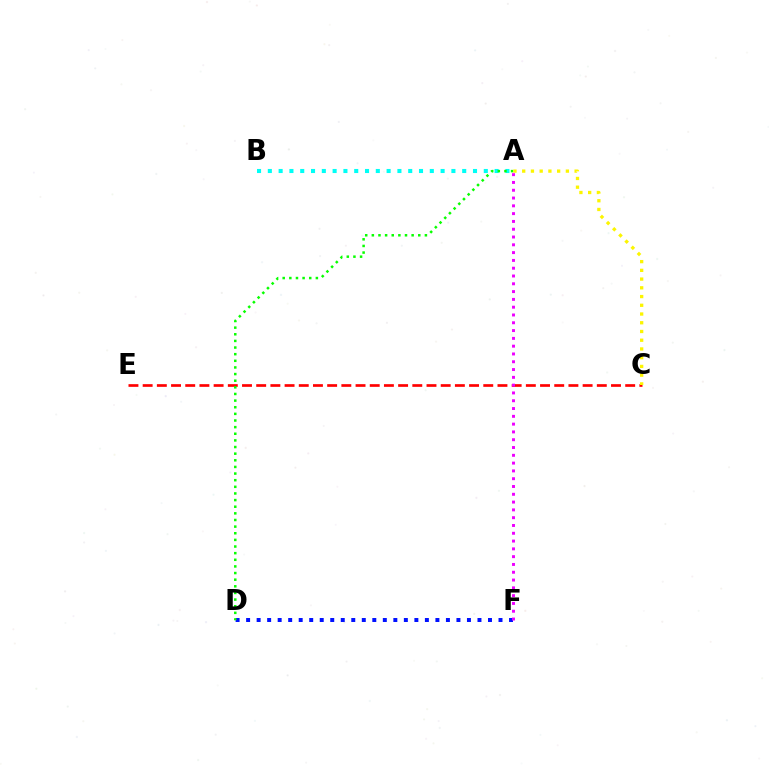{('D', 'F'): [{'color': '#0010ff', 'line_style': 'dotted', 'thickness': 2.86}], ('C', 'E'): [{'color': '#ff0000', 'line_style': 'dashed', 'thickness': 1.93}], ('A', 'B'): [{'color': '#00fff6', 'line_style': 'dotted', 'thickness': 2.93}], ('A', 'D'): [{'color': '#08ff00', 'line_style': 'dotted', 'thickness': 1.8}], ('A', 'F'): [{'color': '#ee00ff', 'line_style': 'dotted', 'thickness': 2.12}], ('A', 'C'): [{'color': '#fcf500', 'line_style': 'dotted', 'thickness': 2.37}]}